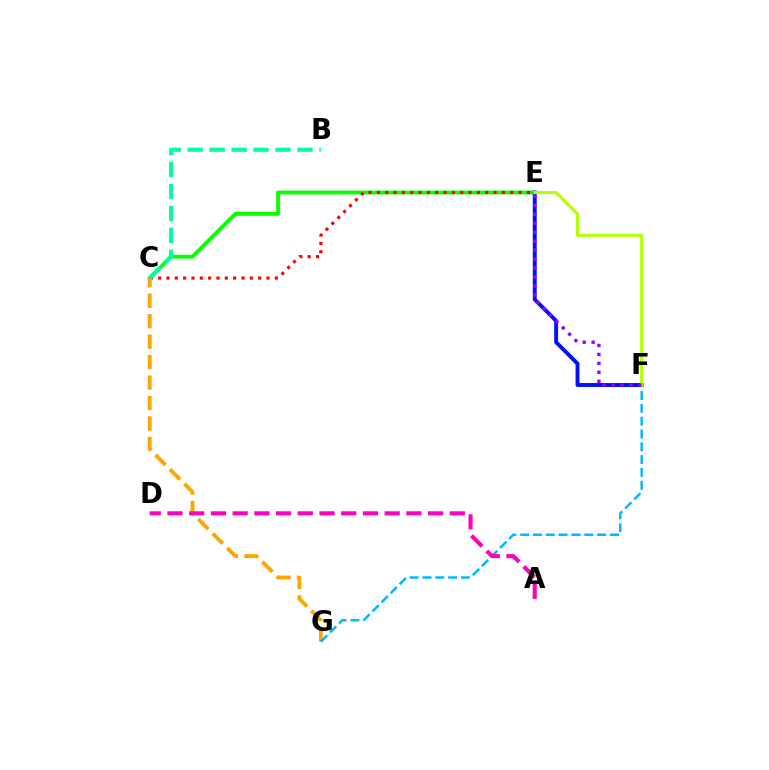{('C', 'E'): [{'color': '#08ff00', 'line_style': 'solid', 'thickness': 2.75}, {'color': '#ff0000', 'line_style': 'dotted', 'thickness': 2.26}], ('C', 'G'): [{'color': '#ffa500', 'line_style': 'dashed', 'thickness': 2.78}], ('E', 'F'): [{'color': '#0010ff', 'line_style': 'solid', 'thickness': 2.8}, {'color': '#b3ff00', 'line_style': 'solid', 'thickness': 2.22}, {'color': '#9b00ff', 'line_style': 'dotted', 'thickness': 2.43}], ('F', 'G'): [{'color': '#00b5ff', 'line_style': 'dashed', 'thickness': 1.74}], ('A', 'D'): [{'color': '#ff00bd', 'line_style': 'dashed', 'thickness': 2.95}], ('B', 'C'): [{'color': '#00ff9d', 'line_style': 'dashed', 'thickness': 2.98}]}